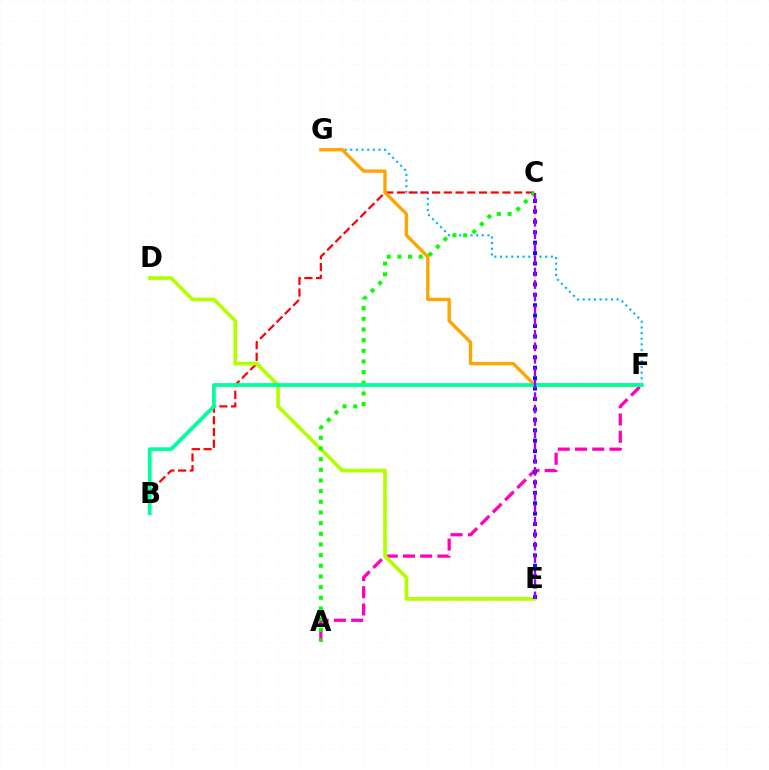{('F', 'G'): [{'color': '#00b5ff', 'line_style': 'dotted', 'thickness': 1.53}, {'color': '#ffa500', 'line_style': 'solid', 'thickness': 2.42}], ('B', 'C'): [{'color': '#ff0000', 'line_style': 'dashed', 'thickness': 1.59}], ('A', 'F'): [{'color': '#ff00bd', 'line_style': 'dashed', 'thickness': 2.34}], ('D', 'E'): [{'color': '#b3ff00', 'line_style': 'solid', 'thickness': 2.66}], ('A', 'C'): [{'color': '#08ff00', 'line_style': 'dotted', 'thickness': 2.9}], ('C', 'E'): [{'color': '#0010ff', 'line_style': 'dotted', 'thickness': 2.83}, {'color': '#9b00ff', 'line_style': 'dashed', 'thickness': 1.69}], ('B', 'F'): [{'color': '#00ff9d', 'line_style': 'solid', 'thickness': 2.72}]}